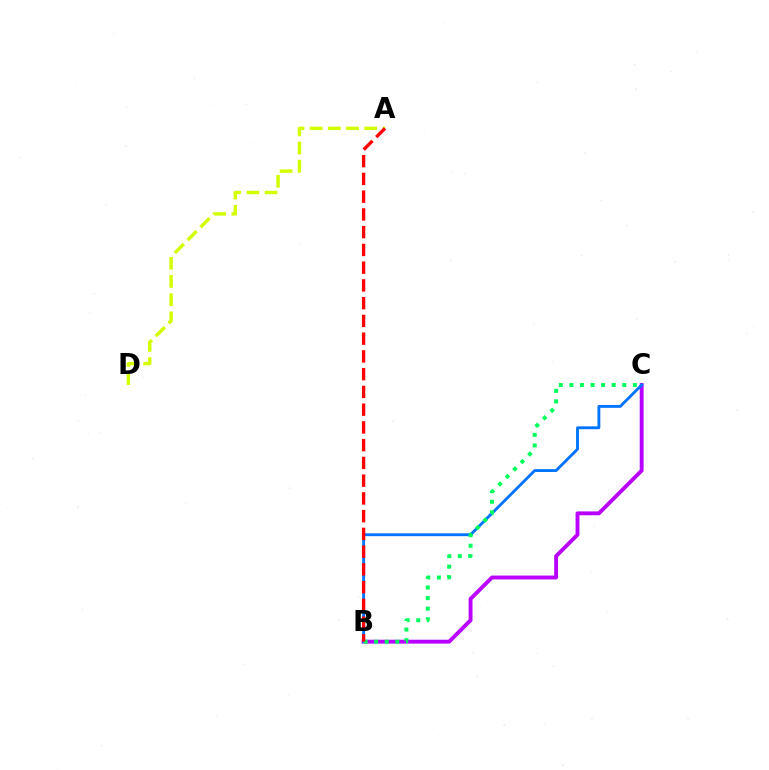{('B', 'C'): [{'color': '#b900ff', 'line_style': 'solid', 'thickness': 2.79}, {'color': '#0074ff', 'line_style': 'solid', 'thickness': 2.06}, {'color': '#00ff5c', 'line_style': 'dotted', 'thickness': 2.87}], ('A', 'D'): [{'color': '#d1ff00', 'line_style': 'dashed', 'thickness': 2.47}], ('A', 'B'): [{'color': '#ff0000', 'line_style': 'dashed', 'thickness': 2.41}]}